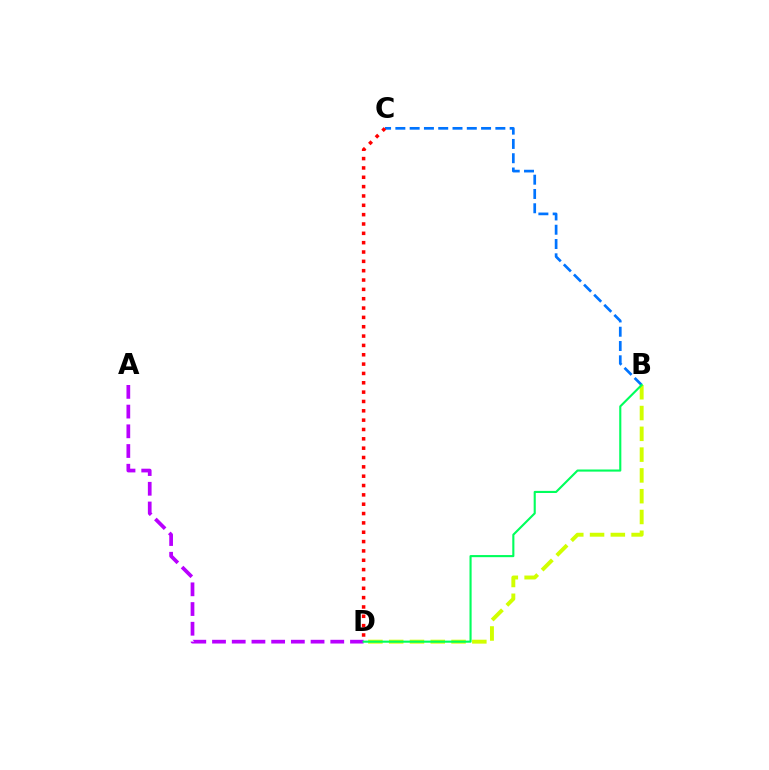{('B', 'D'): [{'color': '#d1ff00', 'line_style': 'dashed', 'thickness': 2.82}, {'color': '#00ff5c', 'line_style': 'solid', 'thickness': 1.52}], ('B', 'C'): [{'color': '#0074ff', 'line_style': 'dashed', 'thickness': 1.94}], ('C', 'D'): [{'color': '#ff0000', 'line_style': 'dotted', 'thickness': 2.54}], ('A', 'D'): [{'color': '#b900ff', 'line_style': 'dashed', 'thickness': 2.68}]}